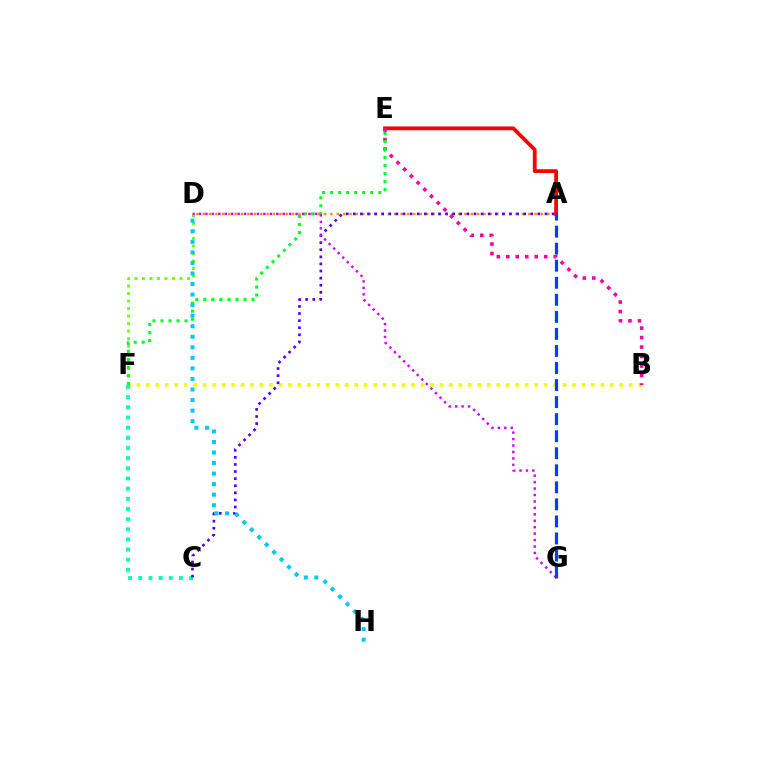{('B', 'F'): [{'color': '#eeff00', 'line_style': 'dotted', 'thickness': 2.57}], ('C', 'F'): [{'color': '#00ffaf', 'line_style': 'dotted', 'thickness': 2.76}], ('A', 'D'): [{'color': '#ff8800', 'line_style': 'dotted', 'thickness': 1.73}], ('D', 'F'): [{'color': '#66ff00', 'line_style': 'dotted', 'thickness': 2.04}], ('A', 'E'): [{'color': '#ff0000', 'line_style': 'solid', 'thickness': 2.72}], ('B', 'E'): [{'color': '#ff00a0', 'line_style': 'dotted', 'thickness': 2.58}], ('E', 'F'): [{'color': '#00ff27', 'line_style': 'dotted', 'thickness': 2.18}], ('A', 'C'): [{'color': '#4f00ff', 'line_style': 'dotted', 'thickness': 1.93}], ('D', 'H'): [{'color': '#00c7ff', 'line_style': 'dotted', 'thickness': 2.87}], ('D', 'G'): [{'color': '#d600ff', 'line_style': 'dotted', 'thickness': 1.75}], ('A', 'G'): [{'color': '#003fff', 'line_style': 'dashed', 'thickness': 2.32}]}